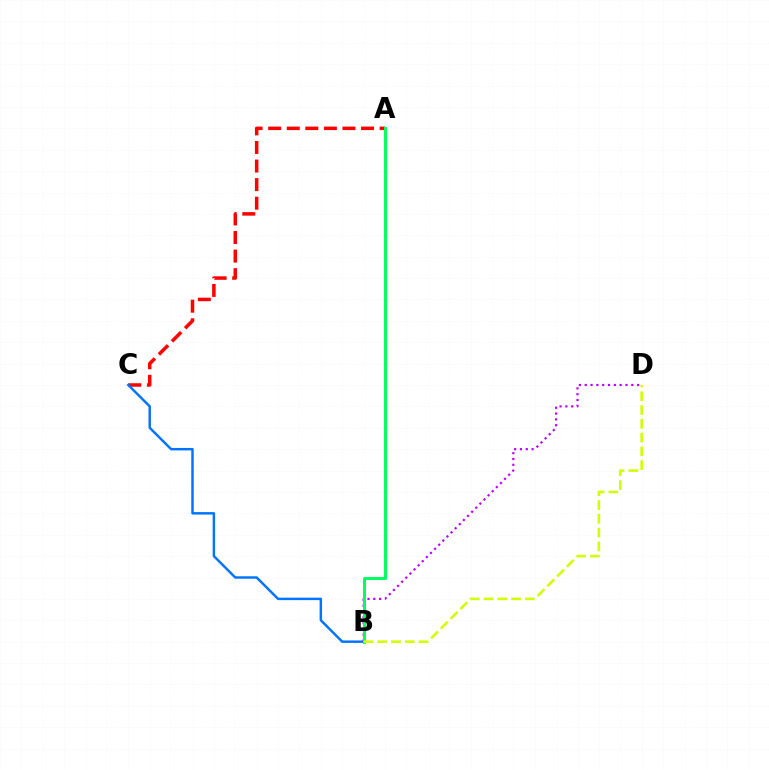{('A', 'C'): [{'color': '#ff0000', 'line_style': 'dashed', 'thickness': 2.52}], ('B', 'C'): [{'color': '#0074ff', 'line_style': 'solid', 'thickness': 1.77}], ('B', 'D'): [{'color': '#b900ff', 'line_style': 'dotted', 'thickness': 1.58}, {'color': '#d1ff00', 'line_style': 'dashed', 'thickness': 1.87}], ('A', 'B'): [{'color': '#00ff5c', 'line_style': 'solid', 'thickness': 2.12}]}